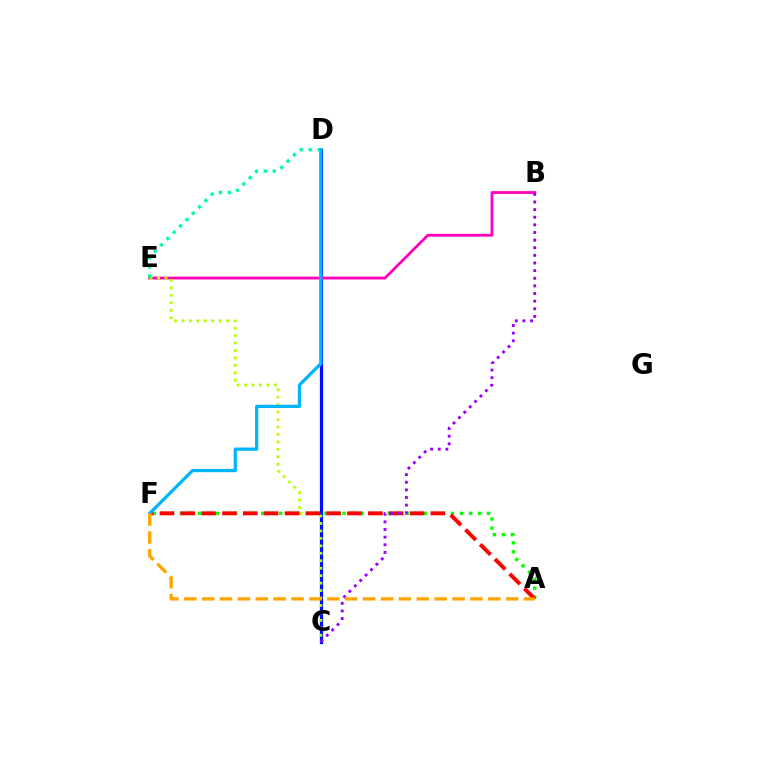{('C', 'D'): [{'color': '#0010ff', 'line_style': 'solid', 'thickness': 2.31}], ('A', 'F'): [{'color': '#08ff00', 'line_style': 'dotted', 'thickness': 2.46}, {'color': '#ff0000', 'line_style': 'dashed', 'thickness': 2.83}, {'color': '#ffa500', 'line_style': 'dashed', 'thickness': 2.43}], ('B', 'E'): [{'color': '#ff00bd', 'line_style': 'solid', 'thickness': 2.02}], ('C', 'E'): [{'color': '#b3ff00', 'line_style': 'dotted', 'thickness': 2.03}], ('D', 'E'): [{'color': '#00ff9d', 'line_style': 'dotted', 'thickness': 2.43}], ('D', 'F'): [{'color': '#00b5ff', 'line_style': 'solid', 'thickness': 2.34}], ('B', 'C'): [{'color': '#9b00ff', 'line_style': 'dotted', 'thickness': 2.07}]}